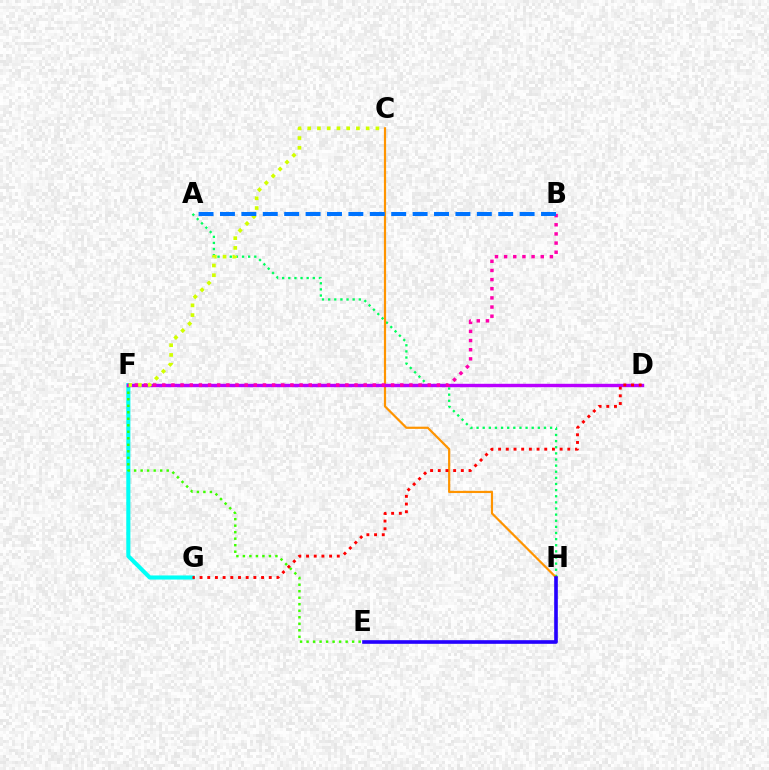{('F', 'G'): [{'color': '#00fff6', 'line_style': 'solid', 'thickness': 2.95}], ('A', 'H'): [{'color': '#00ff5c', 'line_style': 'dotted', 'thickness': 1.66}], ('C', 'H'): [{'color': '#ff9400', 'line_style': 'solid', 'thickness': 1.58}], ('E', 'F'): [{'color': '#3dff00', 'line_style': 'dotted', 'thickness': 1.77}], ('D', 'F'): [{'color': '#b900ff', 'line_style': 'solid', 'thickness': 2.45}], ('C', 'F'): [{'color': '#d1ff00', 'line_style': 'dotted', 'thickness': 2.65}], ('E', 'H'): [{'color': '#2500ff', 'line_style': 'solid', 'thickness': 2.62}], ('D', 'G'): [{'color': '#ff0000', 'line_style': 'dotted', 'thickness': 2.09}], ('B', 'F'): [{'color': '#ff00ac', 'line_style': 'dotted', 'thickness': 2.49}], ('A', 'B'): [{'color': '#0074ff', 'line_style': 'dashed', 'thickness': 2.91}]}